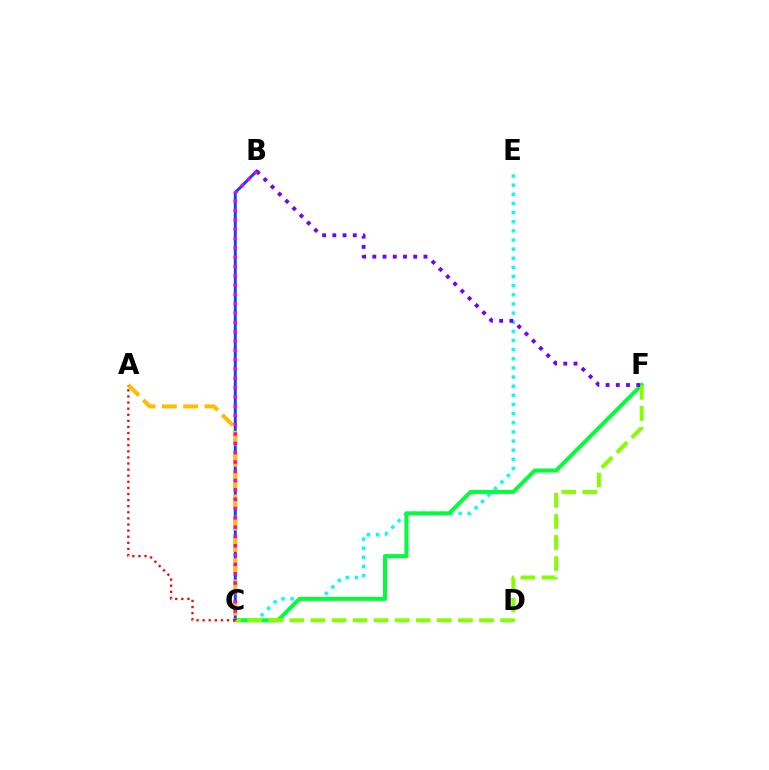{('C', 'E'): [{'color': '#00fff6', 'line_style': 'dotted', 'thickness': 2.48}], ('B', 'C'): [{'color': '#004bff', 'line_style': 'solid', 'thickness': 2.14}, {'color': '#ff00cf', 'line_style': 'dotted', 'thickness': 2.53}], ('A', 'C'): [{'color': '#ffbd00', 'line_style': 'dashed', 'thickness': 2.89}, {'color': '#ff0000', 'line_style': 'dotted', 'thickness': 1.66}], ('C', 'F'): [{'color': '#00ff39', 'line_style': 'solid', 'thickness': 2.87}, {'color': '#84ff00', 'line_style': 'dashed', 'thickness': 2.86}], ('B', 'F'): [{'color': '#7200ff', 'line_style': 'dotted', 'thickness': 2.78}]}